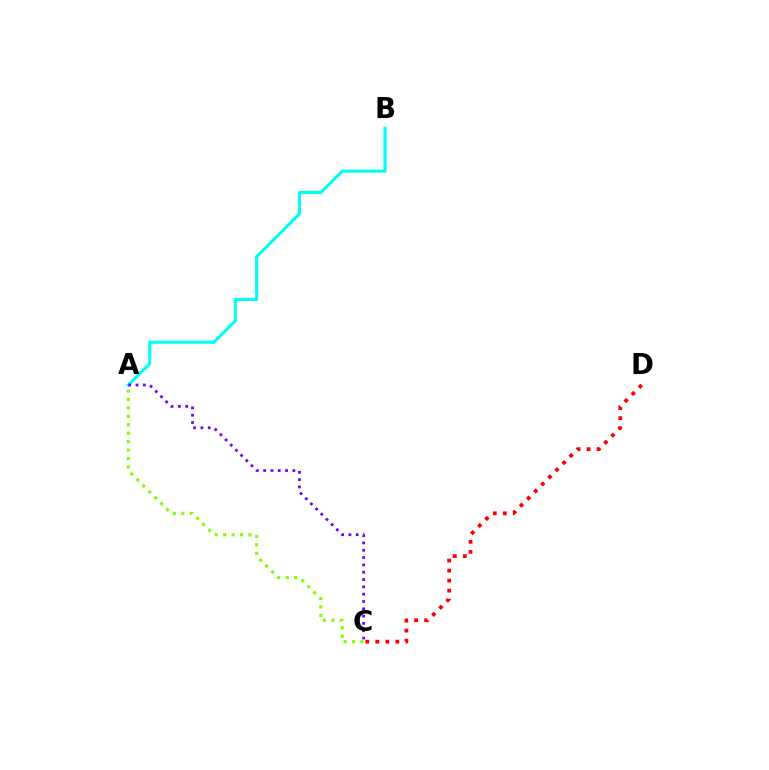{('C', 'D'): [{'color': '#ff0000', 'line_style': 'dotted', 'thickness': 2.73}], ('A', 'C'): [{'color': '#84ff00', 'line_style': 'dotted', 'thickness': 2.29}, {'color': '#7200ff', 'line_style': 'dotted', 'thickness': 1.99}], ('A', 'B'): [{'color': '#00fff6', 'line_style': 'solid', 'thickness': 2.26}]}